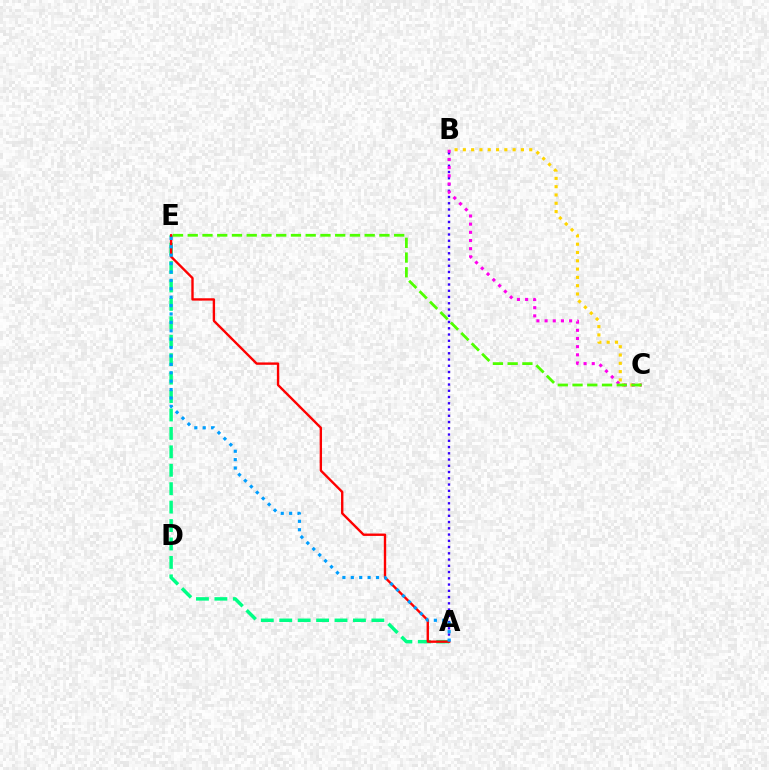{('B', 'C'): [{'color': '#ffd500', 'line_style': 'dotted', 'thickness': 2.25}, {'color': '#ff00ed', 'line_style': 'dotted', 'thickness': 2.22}], ('A', 'B'): [{'color': '#3700ff', 'line_style': 'dotted', 'thickness': 1.7}], ('A', 'E'): [{'color': '#00ff86', 'line_style': 'dashed', 'thickness': 2.5}, {'color': '#ff0000', 'line_style': 'solid', 'thickness': 1.71}, {'color': '#009eff', 'line_style': 'dotted', 'thickness': 2.28}], ('C', 'E'): [{'color': '#4fff00', 'line_style': 'dashed', 'thickness': 2.0}]}